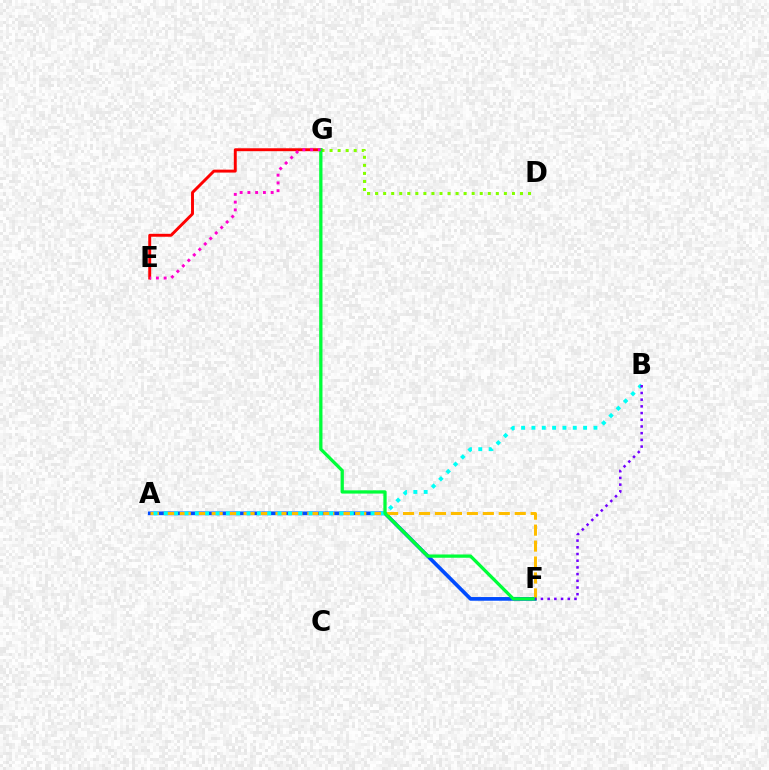{('A', 'F'): [{'color': '#004bff', 'line_style': 'solid', 'thickness': 2.66}, {'color': '#ffbd00', 'line_style': 'dashed', 'thickness': 2.17}], ('D', 'G'): [{'color': '#84ff00', 'line_style': 'dotted', 'thickness': 2.19}], ('E', 'G'): [{'color': '#ff0000', 'line_style': 'solid', 'thickness': 2.1}, {'color': '#ff00cf', 'line_style': 'dotted', 'thickness': 2.11}], ('A', 'B'): [{'color': '#00fff6', 'line_style': 'dotted', 'thickness': 2.81}], ('F', 'G'): [{'color': '#00ff39', 'line_style': 'solid', 'thickness': 2.36}], ('B', 'F'): [{'color': '#7200ff', 'line_style': 'dotted', 'thickness': 1.82}]}